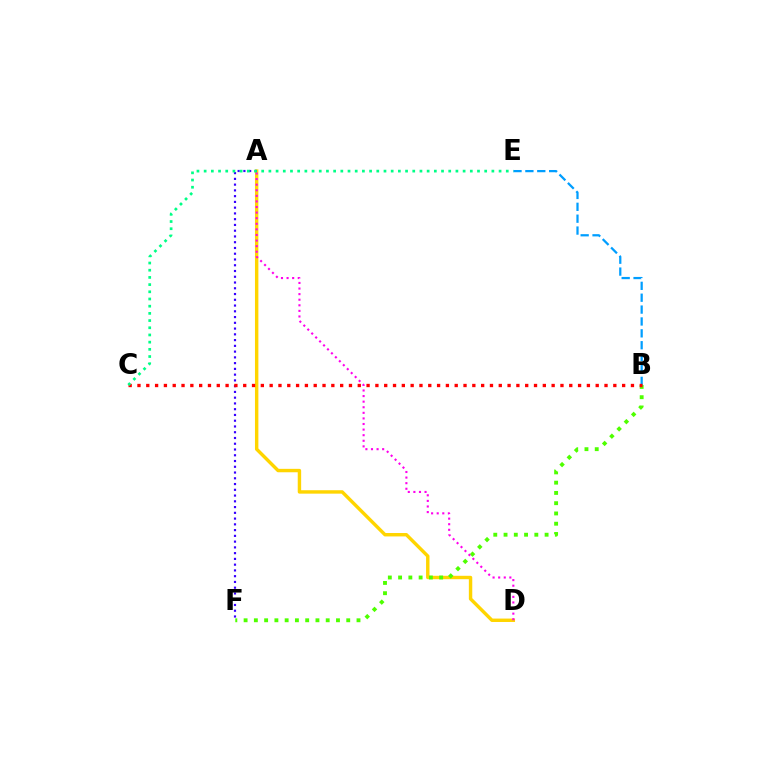{('A', 'D'): [{'color': '#ffd500', 'line_style': 'solid', 'thickness': 2.46}, {'color': '#ff00ed', 'line_style': 'dotted', 'thickness': 1.52}], ('A', 'F'): [{'color': '#3700ff', 'line_style': 'dotted', 'thickness': 1.56}], ('B', 'E'): [{'color': '#009eff', 'line_style': 'dashed', 'thickness': 1.61}], ('B', 'F'): [{'color': '#4fff00', 'line_style': 'dotted', 'thickness': 2.79}], ('B', 'C'): [{'color': '#ff0000', 'line_style': 'dotted', 'thickness': 2.39}], ('C', 'E'): [{'color': '#00ff86', 'line_style': 'dotted', 'thickness': 1.95}]}